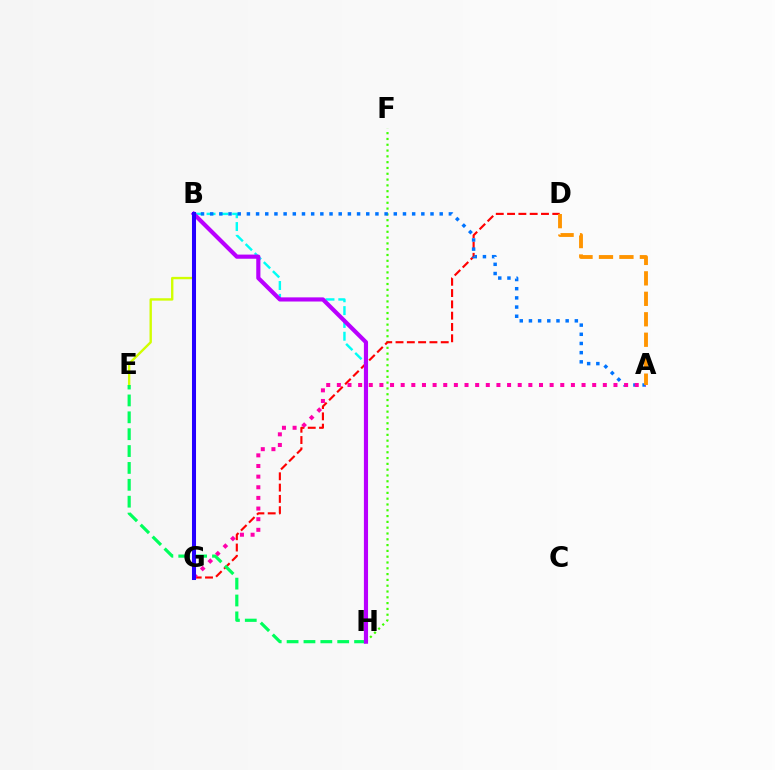{('F', 'H'): [{'color': '#3dff00', 'line_style': 'dotted', 'thickness': 1.58}], ('B', 'H'): [{'color': '#00fff6', 'line_style': 'dashed', 'thickness': 1.74}, {'color': '#b900ff', 'line_style': 'solid', 'thickness': 2.99}], ('D', 'G'): [{'color': '#ff0000', 'line_style': 'dashed', 'thickness': 1.54}], ('B', 'E'): [{'color': '#d1ff00', 'line_style': 'solid', 'thickness': 1.71}], ('E', 'H'): [{'color': '#00ff5c', 'line_style': 'dashed', 'thickness': 2.29}], ('A', 'B'): [{'color': '#0074ff', 'line_style': 'dotted', 'thickness': 2.49}], ('A', 'G'): [{'color': '#ff00ac', 'line_style': 'dotted', 'thickness': 2.89}], ('A', 'D'): [{'color': '#ff9400', 'line_style': 'dashed', 'thickness': 2.78}], ('B', 'G'): [{'color': '#2500ff', 'line_style': 'solid', 'thickness': 2.91}]}